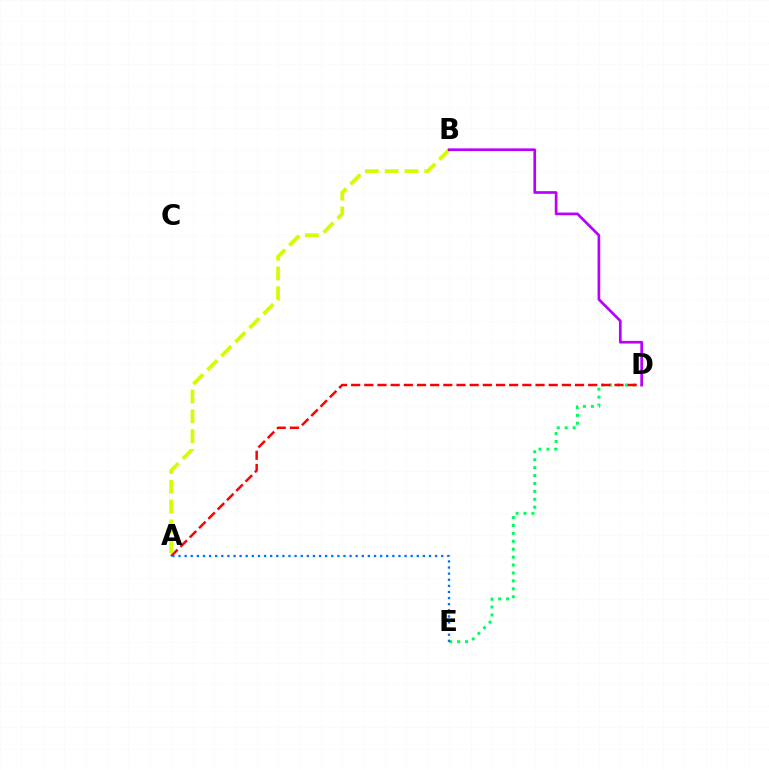{('D', 'E'): [{'color': '#00ff5c', 'line_style': 'dotted', 'thickness': 2.15}], ('A', 'D'): [{'color': '#ff0000', 'line_style': 'dashed', 'thickness': 1.79}], ('A', 'B'): [{'color': '#d1ff00', 'line_style': 'dashed', 'thickness': 2.69}], ('A', 'E'): [{'color': '#0074ff', 'line_style': 'dotted', 'thickness': 1.66}], ('B', 'D'): [{'color': '#b900ff', 'line_style': 'solid', 'thickness': 1.94}]}